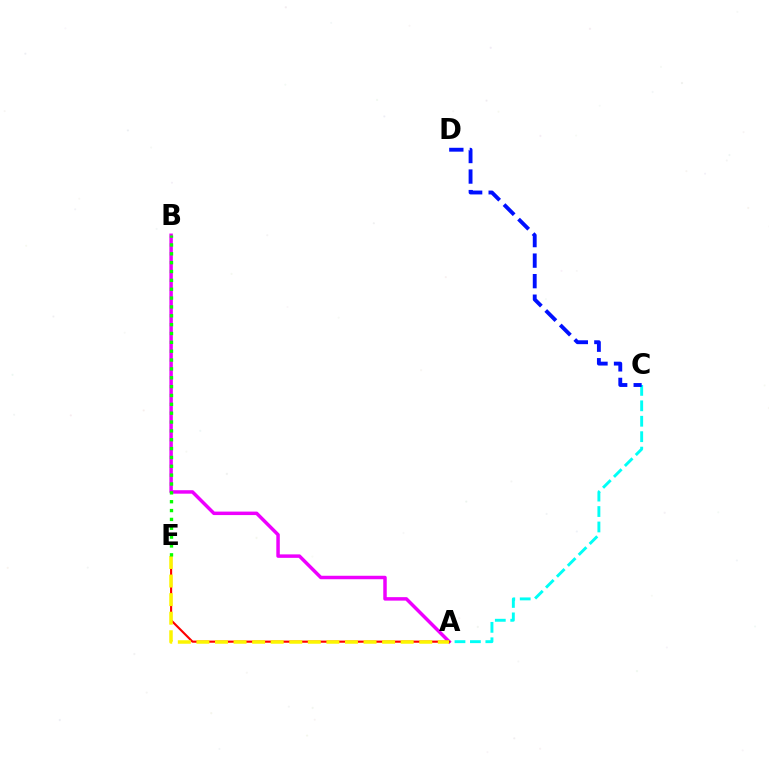{('A', 'B'): [{'color': '#ee00ff', 'line_style': 'solid', 'thickness': 2.5}], ('A', 'C'): [{'color': '#00fff6', 'line_style': 'dashed', 'thickness': 2.1}], ('A', 'E'): [{'color': '#ff0000', 'line_style': 'solid', 'thickness': 1.54}, {'color': '#fcf500', 'line_style': 'dashed', 'thickness': 2.52}], ('B', 'E'): [{'color': '#08ff00', 'line_style': 'dotted', 'thickness': 2.41}], ('C', 'D'): [{'color': '#0010ff', 'line_style': 'dashed', 'thickness': 2.79}]}